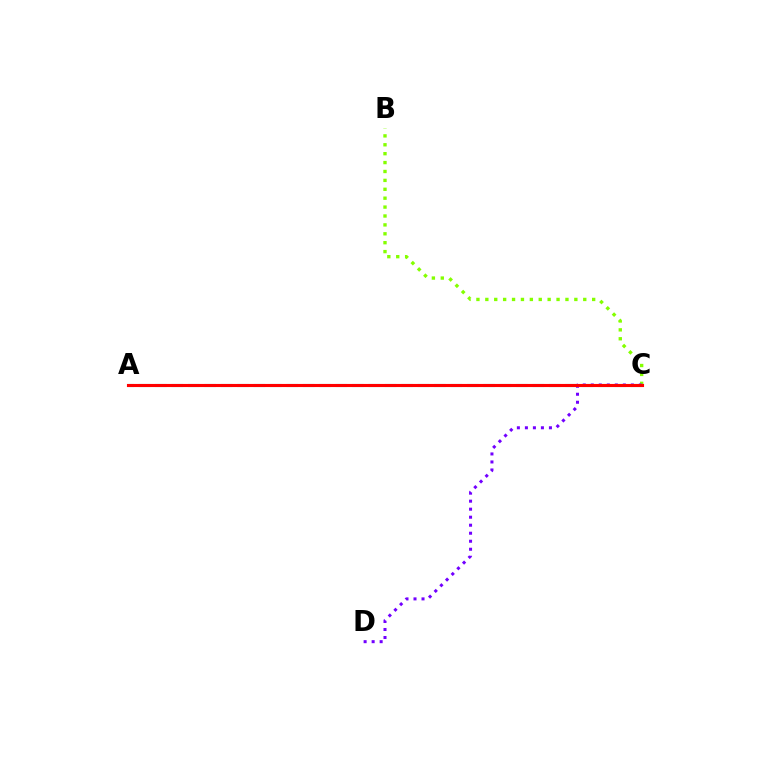{('B', 'C'): [{'color': '#84ff00', 'line_style': 'dotted', 'thickness': 2.42}], ('A', 'C'): [{'color': '#00fff6', 'line_style': 'dashed', 'thickness': 2.23}, {'color': '#ff0000', 'line_style': 'solid', 'thickness': 2.24}], ('C', 'D'): [{'color': '#7200ff', 'line_style': 'dotted', 'thickness': 2.18}]}